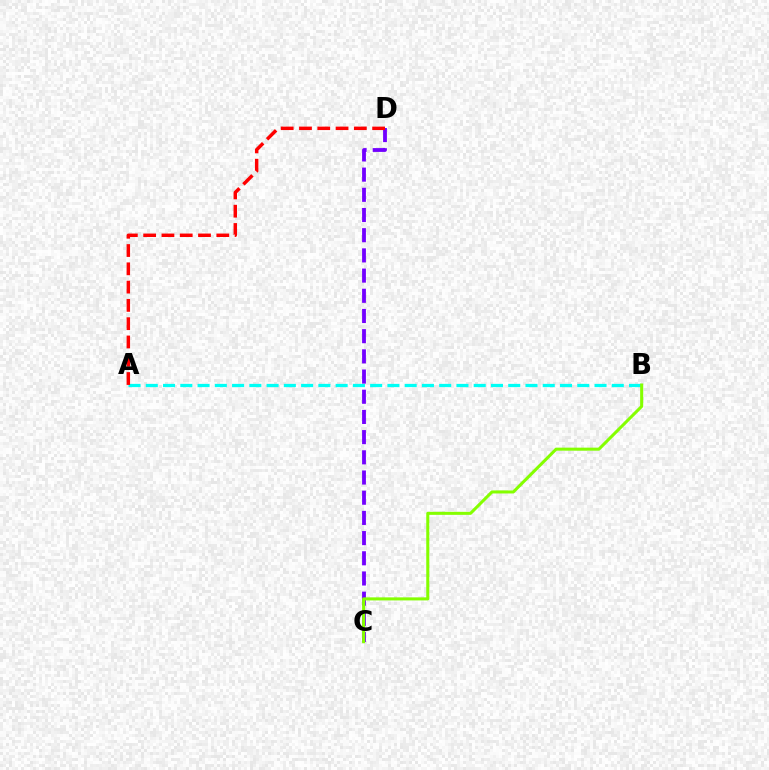{('A', 'B'): [{'color': '#00fff6', 'line_style': 'dashed', 'thickness': 2.34}], ('C', 'D'): [{'color': '#7200ff', 'line_style': 'dashed', 'thickness': 2.74}], ('A', 'D'): [{'color': '#ff0000', 'line_style': 'dashed', 'thickness': 2.48}], ('B', 'C'): [{'color': '#84ff00', 'line_style': 'solid', 'thickness': 2.19}]}